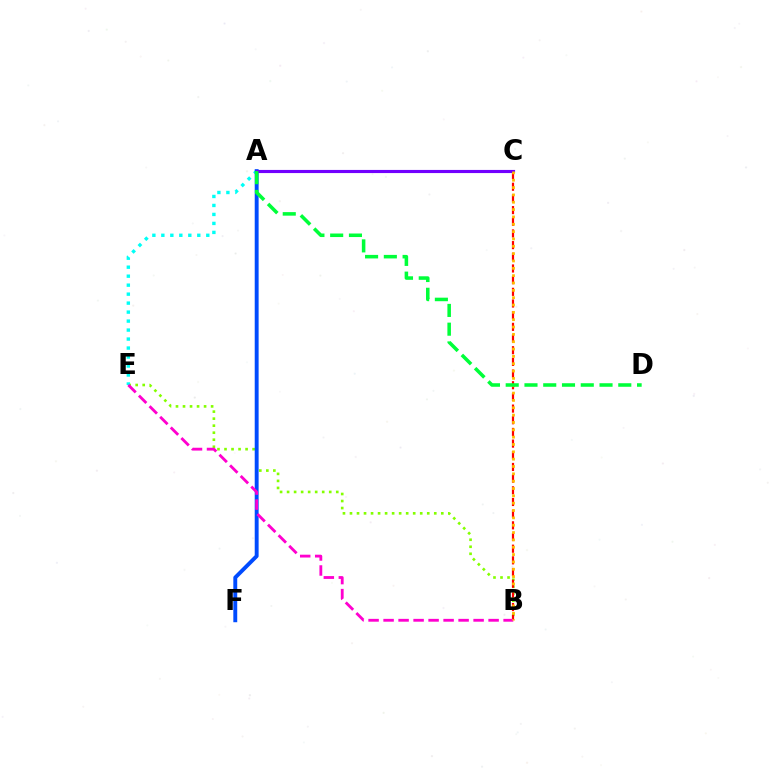{('B', 'E'): [{'color': '#84ff00', 'line_style': 'dotted', 'thickness': 1.91}, {'color': '#ff00cf', 'line_style': 'dashed', 'thickness': 2.04}], ('A', 'E'): [{'color': '#00fff6', 'line_style': 'dotted', 'thickness': 2.44}], ('A', 'F'): [{'color': '#004bff', 'line_style': 'solid', 'thickness': 2.81}], ('B', 'C'): [{'color': '#ff0000', 'line_style': 'dashed', 'thickness': 1.59}, {'color': '#ffbd00', 'line_style': 'dotted', 'thickness': 1.99}], ('A', 'C'): [{'color': '#7200ff', 'line_style': 'solid', 'thickness': 2.26}], ('A', 'D'): [{'color': '#00ff39', 'line_style': 'dashed', 'thickness': 2.55}]}